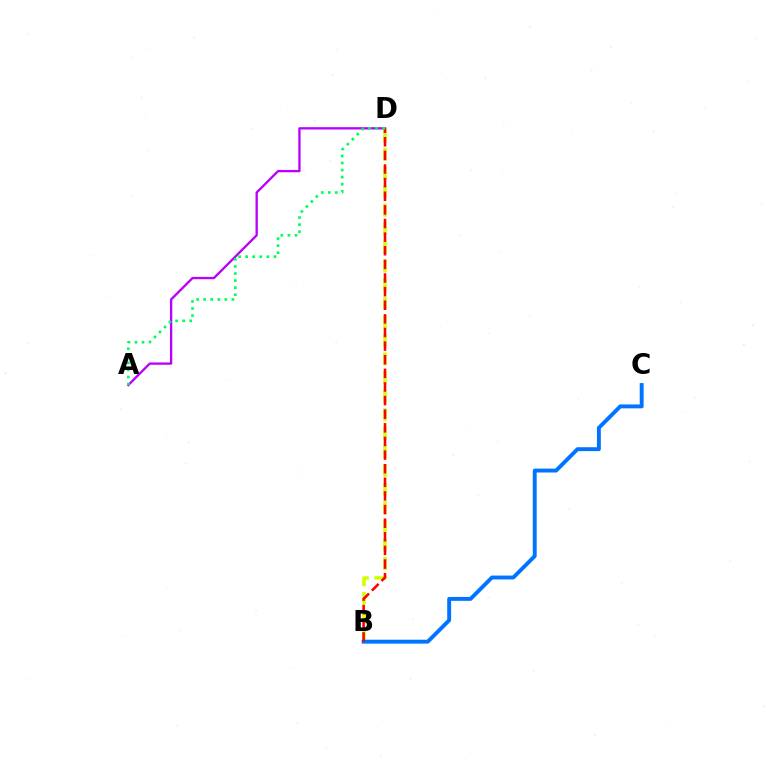{('A', 'D'): [{'color': '#b900ff', 'line_style': 'solid', 'thickness': 1.67}, {'color': '#00ff5c', 'line_style': 'dotted', 'thickness': 1.92}], ('B', 'D'): [{'color': '#d1ff00', 'line_style': 'dashed', 'thickness': 2.53}, {'color': '#ff0000', 'line_style': 'dashed', 'thickness': 1.85}], ('B', 'C'): [{'color': '#0074ff', 'line_style': 'solid', 'thickness': 2.81}]}